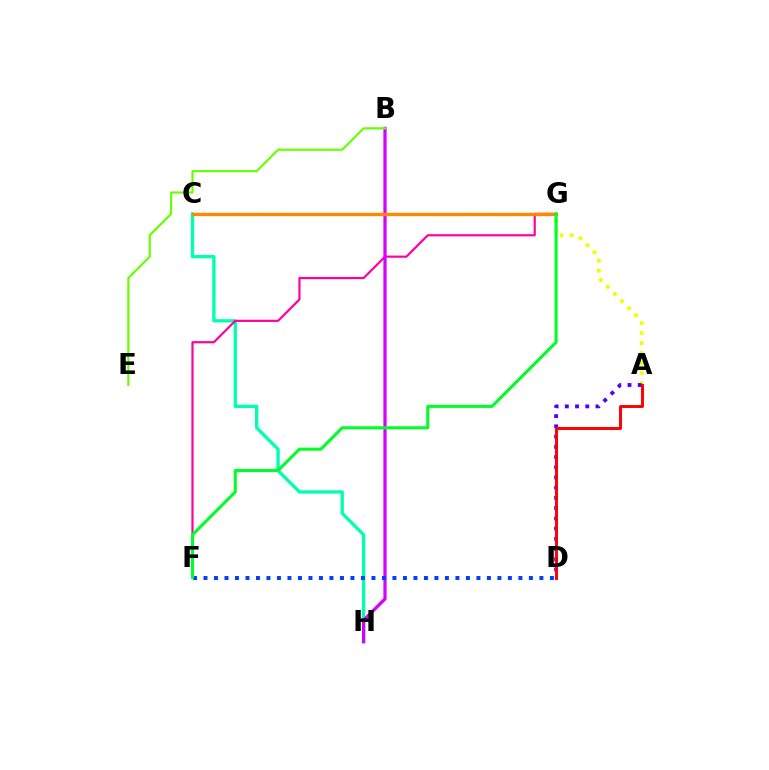{('C', 'H'): [{'color': '#00ffaf', 'line_style': 'solid', 'thickness': 2.38}], ('C', 'G'): [{'color': '#00c7ff', 'line_style': 'dotted', 'thickness': 1.62}, {'color': '#ff8800', 'line_style': 'solid', 'thickness': 2.4}], ('A', 'G'): [{'color': '#eeff00', 'line_style': 'dotted', 'thickness': 2.72}], ('F', 'G'): [{'color': '#ff00a0', 'line_style': 'solid', 'thickness': 1.57}, {'color': '#00ff27', 'line_style': 'solid', 'thickness': 2.21}], ('B', 'H'): [{'color': '#d600ff', 'line_style': 'solid', 'thickness': 2.33}], ('A', 'D'): [{'color': '#4f00ff', 'line_style': 'dotted', 'thickness': 2.78}, {'color': '#ff0000', 'line_style': 'solid', 'thickness': 2.11}], ('D', 'F'): [{'color': '#003fff', 'line_style': 'dotted', 'thickness': 2.85}], ('B', 'E'): [{'color': '#66ff00', 'line_style': 'solid', 'thickness': 1.55}]}